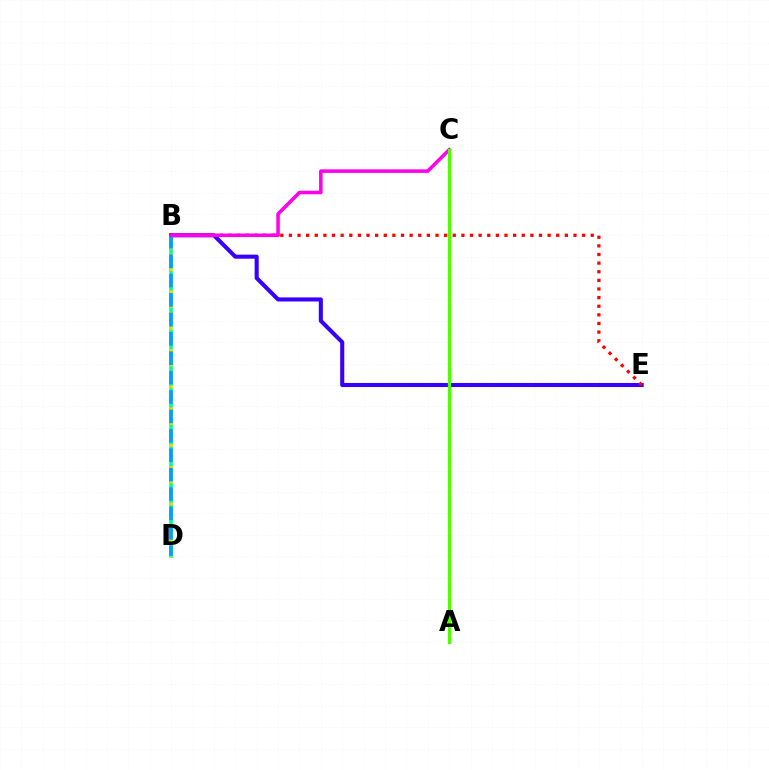{('B', 'D'): [{'color': '#00ff86', 'line_style': 'solid', 'thickness': 2.58}, {'color': '#ffd500', 'line_style': 'dotted', 'thickness': 1.99}, {'color': '#009eff', 'line_style': 'dashed', 'thickness': 2.64}], ('B', 'E'): [{'color': '#3700ff', 'line_style': 'solid', 'thickness': 2.93}, {'color': '#ff0000', 'line_style': 'dotted', 'thickness': 2.34}], ('B', 'C'): [{'color': '#ff00ed', 'line_style': 'solid', 'thickness': 2.55}], ('A', 'C'): [{'color': '#4fff00', 'line_style': 'solid', 'thickness': 2.37}]}